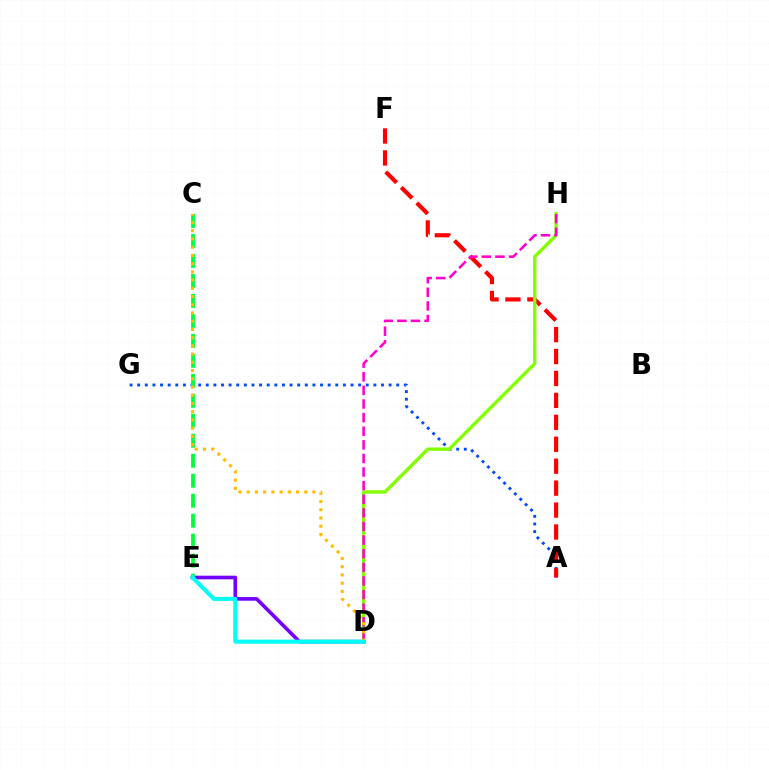{('A', 'G'): [{'color': '#004bff', 'line_style': 'dotted', 'thickness': 2.07}], ('A', 'F'): [{'color': '#ff0000', 'line_style': 'dashed', 'thickness': 2.98}], ('D', 'H'): [{'color': '#84ff00', 'line_style': 'solid', 'thickness': 2.45}, {'color': '#ff00cf', 'line_style': 'dashed', 'thickness': 1.85}], ('D', 'E'): [{'color': '#7200ff', 'line_style': 'solid', 'thickness': 2.62}, {'color': '#00fff6', 'line_style': 'solid', 'thickness': 2.94}], ('C', 'E'): [{'color': '#00ff39', 'line_style': 'dashed', 'thickness': 2.71}], ('C', 'D'): [{'color': '#ffbd00', 'line_style': 'dotted', 'thickness': 2.23}]}